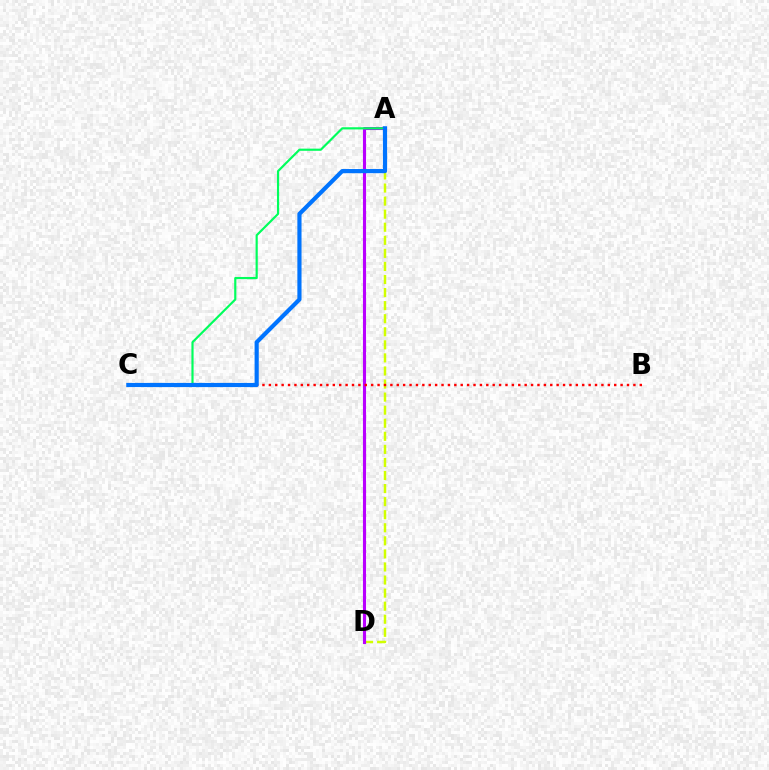{('A', 'D'): [{'color': '#d1ff00', 'line_style': 'dashed', 'thickness': 1.78}, {'color': '#b900ff', 'line_style': 'solid', 'thickness': 2.23}], ('B', 'C'): [{'color': '#ff0000', 'line_style': 'dotted', 'thickness': 1.74}], ('A', 'C'): [{'color': '#00ff5c', 'line_style': 'solid', 'thickness': 1.56}, {'color': '#0074ff', 'line_style': 'solid', 'thickness': 2.99}]}